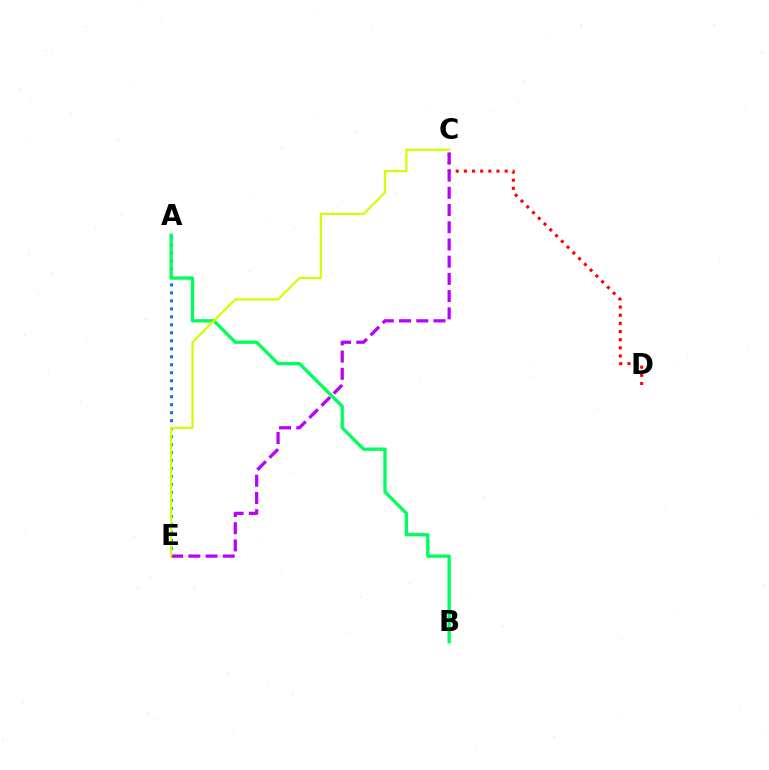{('A', 'E'): [{'color': '#0074ff', 'line_style': 'dotted', 'thickness': 2.17}], ('C', 'D'): [{'color': '#ff0000', 'line_style': 'dotted', 'thickness': 2.21}], ('A', 'B'): [{'color': '#00ff5c', 'line_style': 'solid', 'thickness': 2.4}], ('C', 'E'): [{'color': '#b900ff', 'line_style': 'dashed', 'thickness': 2.34}, {'color': '#d1ff00', 'line_style': 'solid', 'thickness': 1.57}]}